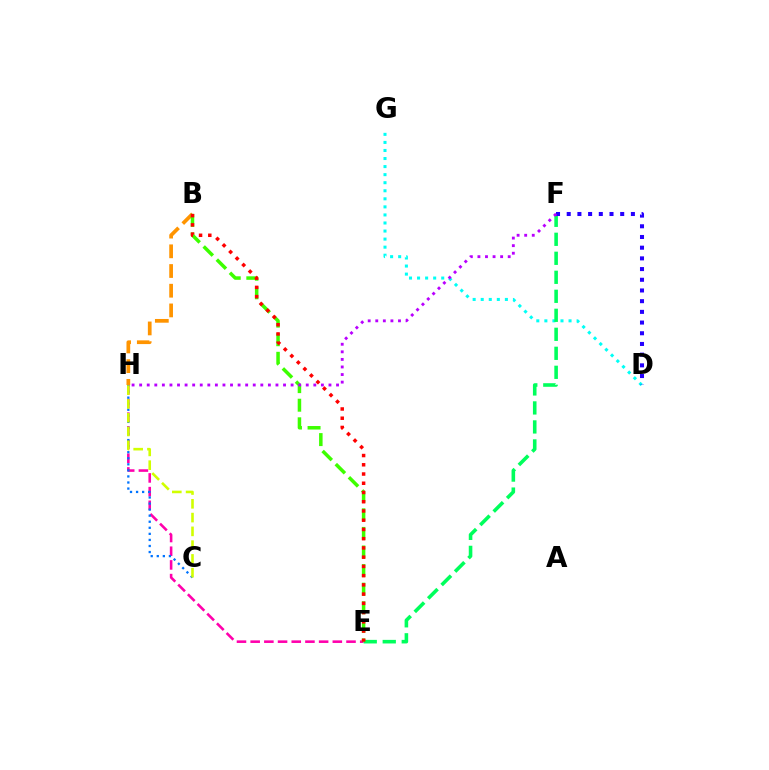{('E', 'H'): [{'color': '#ff00ac', 'line_style': 'dashed', 'thickness': 1.86}], ('D', 'G'): [{'color': '#00fff6', 'line_style': 'dotted', 'thickness': 2.19}], ('B', 'H'): [{'color': '#ff9400', 'line_style': 'dashed', 'thickness': 2.68}], ('E', 'F'): [{'color': '#00ff5c', 'line_style': 'dashed', 'thickness': 2.58}], ('C', 'H'): [{'color': '#0074ff', 'line_style': 'dotted', 'thickness': 1.65}, {'color': '#d1ff00', 'line_style': 'dashed', 'thickness': 1.87}], ('B', 'E'): [{'color': '#3dff00', 'line_style': 'dashed', 'thickness': 2.53}, {'color': '#ff0000', 'line_style': 'dotted', 'thickness': 2.51}], ('D', 'F'): [{'color': '#2500ff', 'line_style': 'dotted', 'thickness': 2.91}], ('F', 'H'): [{'color': '#b900ff', 'line_style': 'dotted', 'thickness': 2.06}]}